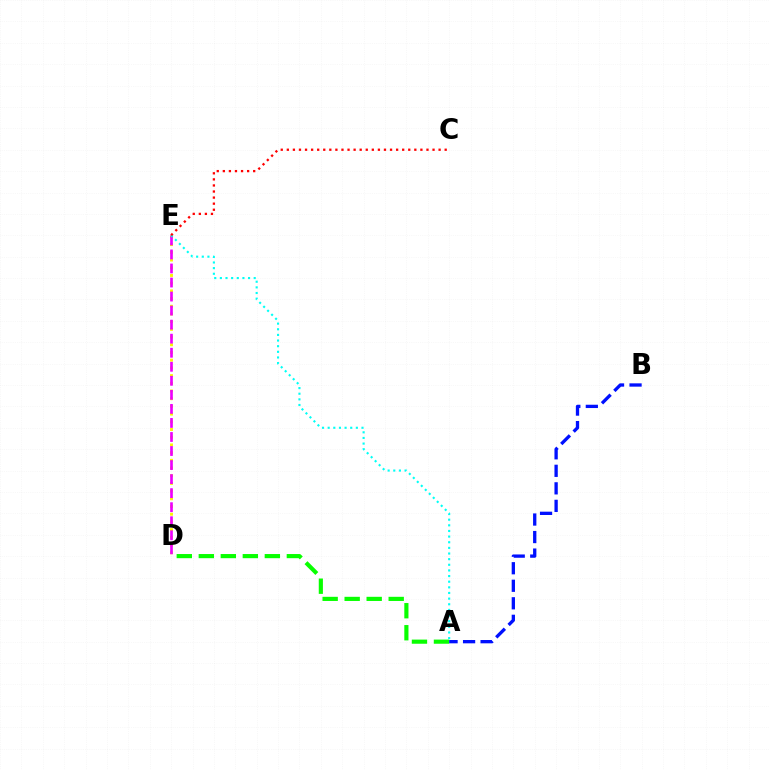{('A', 'D'): [{'color': '#08ff00', 'line_style': 'dashed', 'thickness': 2.99}], ('D', 'E'): [{'color': '#fcf500', 'line_style': 'dotted', 'thickness': 2.09}, {'color': '#ee00ff', 'line_style': 'dashed', 'thickness': 1.91}], ('A', 'E'): [{'color': '#00fff6', 'line_style': 'dotted', 'thickness': 1.53}], ('C', 'E'): [{'color': '#ff0000', 'line_style': 'dotted', 'thickness': 1.65}], ('A', 'B'): [{'color': '#0010ff', 'line_style': 'dashed', 'thickness': 2.38}]}